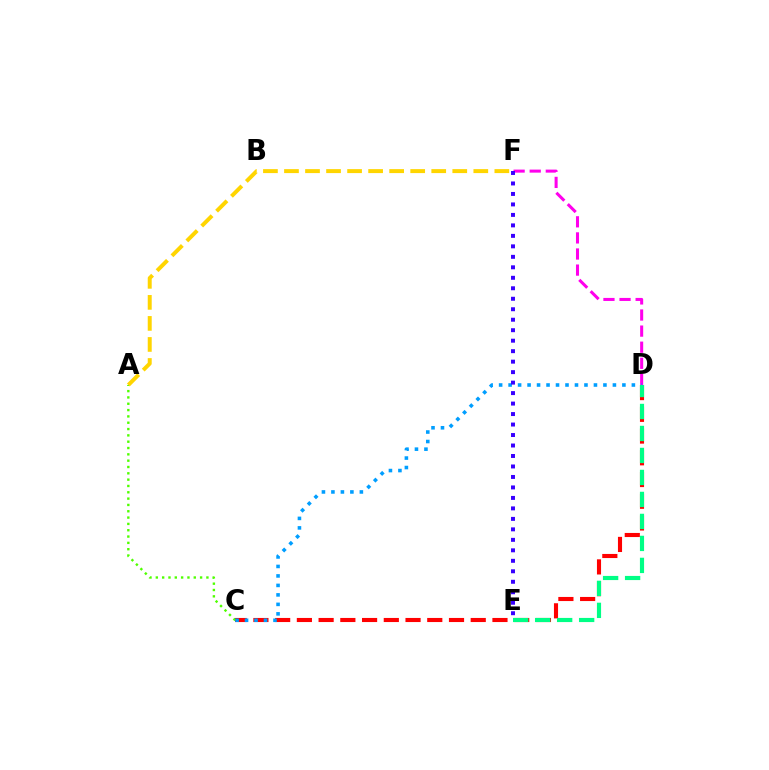{('C', 'D'): [{'color': '#ff0000', 'line_style': 'dashed', 'thickness': 2.95}, {'color': '#009eff', 'line_style': 'dotted', 'thickness': 2.58}], ('D', 'F'): [{'color': '#ff00ed', 'line_style': 'dashed', 'thickness': 2.19}], ('A', 'C'): [{'color': '#4fff00', 'line_style': 'dotted', 'thickness': 1.72}], ('D', 'E'): [{'color': '#00ff86', 'line_style': 'dashed', 'thickness': 2.99}], ('A', 'F'): [{'color': '#ffd500', 'line_style': 'dashed', 'thickness': 2.86}], ('E', 'F'): [{'color': '#3700ff', 'line_style': 'dotted', 'thickness': 2.85}]}